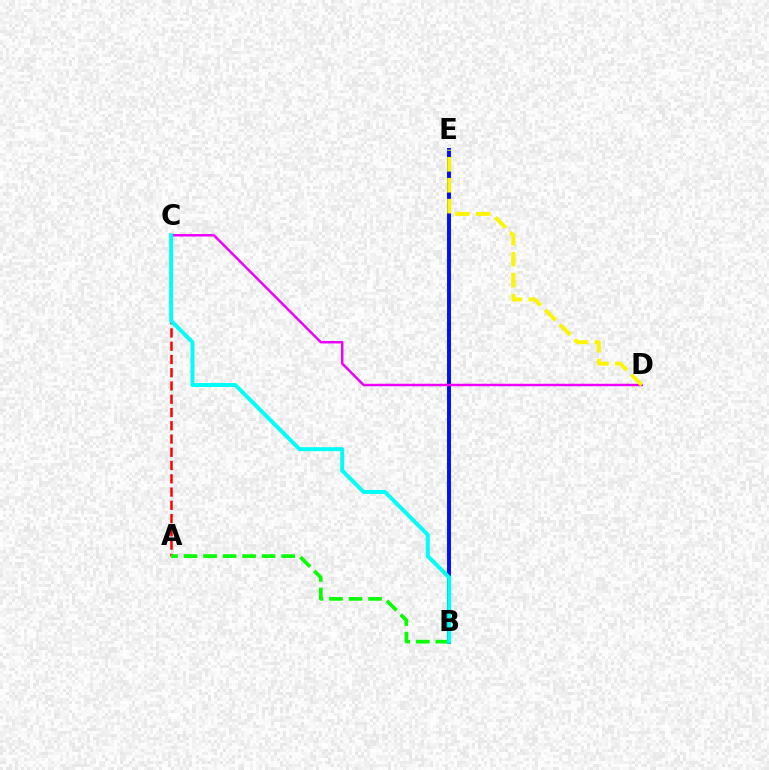{('B', 'E'): [{'color': '#0010ff', 'line_style': 'solid', 'thickness': 2.84}], ('A', 'C'): [{'color': '#ff0000', 'line_style': 'dashed', 'thickness': 1.8}], ('C', 'D'): [{'color': '#ee00ff', 'line_style': 'solid', 'thickness': 1.77}], ('D', 'E'): [{'color': '#fcf500', 'line_style': 'dashed', 'thickness': 2.84}], ('A', 'B'): [{'color': '#08ff00', 'line_style': 'dashed', 'thickness': 2.65}], ('B', 'C'): [{'color': '#00fff6', 'line_style': 'solid', 'thickness': 2.86}]}